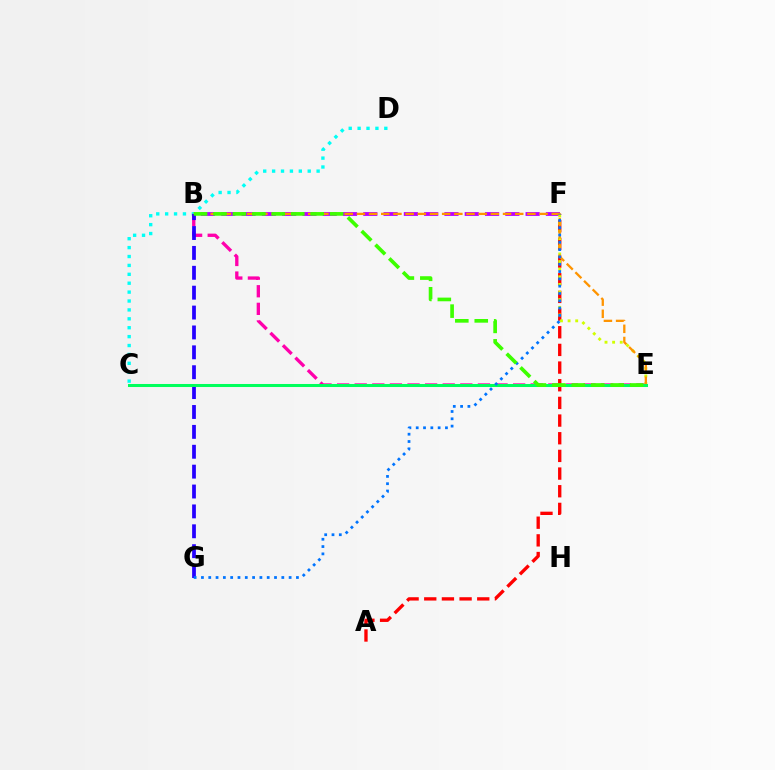{('A', 'F'): [{'color': '#ff0000', 'line_style': 'dashed', 'thickness': 2.4}], ('C', 'D'): [{'color': '#00fff6', 'line_style': 'dotted', 'thickness': 2.42}], ('B', 'E'): [{'color': '#ff00ac', 'line_style': 'dashed', 'thickness': 2.39}, {'color': '#ff9400', 'line_style': 'dashed', 'thickness': 1.65}, {'color': '#3dff00', 'line_style': 'dashed', 'thickness': 2.64}], ('B', 'F'): [{'color': '#b900ff', 'line_style': 'dashed', 'thickness': 2.76}], ('E', 'F'): [{'color': '#d1ff00', 'line_style': 'dotted', 'thickness': 2.07}], ('B', 'G'): [{'color': '#2500ff', 'line_style': 'dashed', 'thickness': 2.7}], ('C', 'E'): [{'color': '#00ff5c', 'line_style': 'solid', 'thickness': 2.18}], ('F', 'G'): [{'color': '#0074ff', 'line_style': 'dotted', 'thickness': 1.99}]}